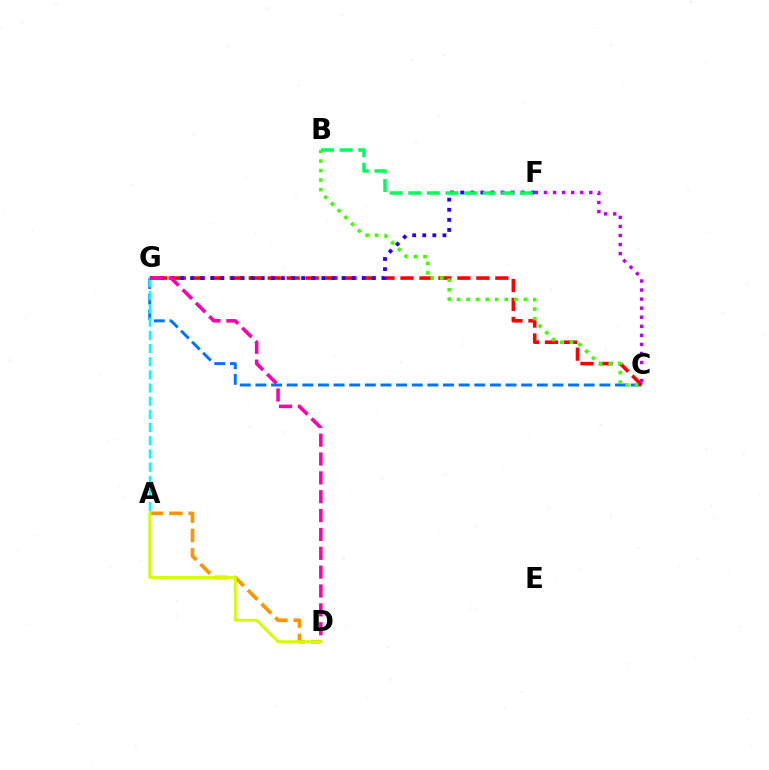{('C', 'G'): [{'color': '#0074ff', 'line_style': 'dashed', 'thickness': 2.12}, {'color': '#ff0000', 'line_style': 'dashed', 'thickness': 2.58}], ('A', 'G'): [{'color': '#00fff6', 'line_style': 'dashed', 'thickness': 1.79}], ('F', 'G'): [{'color': '#2500ff', 'line_style': 'dotted', 'thickness': 2.74}], ('B', 'C'): [{'color': '#3dff00', 'line_style': 'dotted', 'thickness': 2.59}], ('C', 'F'): [{'color': '#b900ff', 'line_style': 'dotted', 'thickness': 2.46}], ('A', 'D'): [{'color': '#ff9400', 'line_style': 'dashed', 'thickness': 2.63}, {'color': '#d1ff00', 'line_style': 'solid', 'thickness': 2.06}], ('D', 'G'): [{'color': '#ff00ac', 'line_style': 'dashed', 'thickness': 2.56}], ('B', 'F'): [{'color': '#00ff5c', 'line_style': 'dashed', 'thickness': 2.53}]}